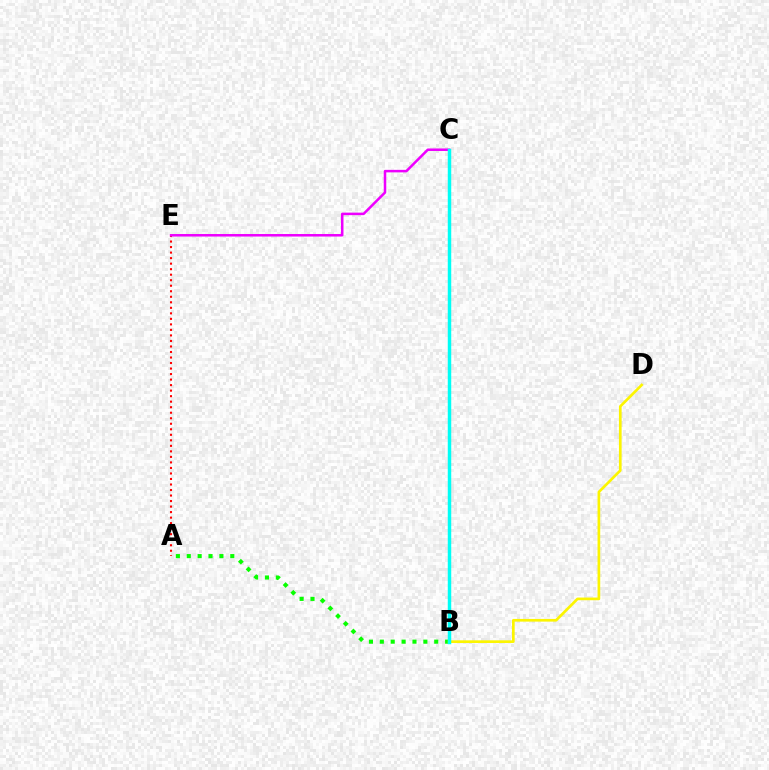{('A', 'E'): [{'color': '#ff0000', 'line_style': 'dotted', 'thickness': 1.5}], ('C', 'E'): [{'color': '#ee00ff', 'line_style': 'solid', 'thickness': 1.81}], ('A', 'B'): [{'color': '#08ff00', 'line_style': 'dotted', 'thickness': 2.96}], ('B', 'C'): [{'color': '#0010ff', 'line_style': 'dashed', 'thickness': 1.91}, {'color': '#00fff6', 'line_style': 'solid', 'thickness': 2.49}], ('B', 'D'): [{'color': '#fcf500', 'line_style': 'solid', 'thickness': 1.93}]}